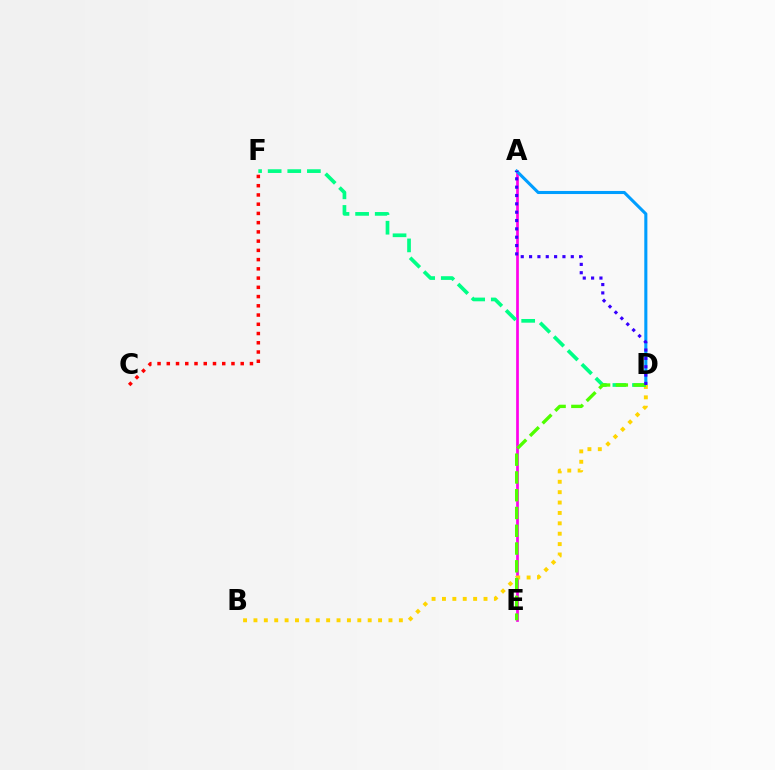{('C', 'F'): [{'color': '#ff0000', 'line_style': 'dotted', 'thickness': 2.51}], ('A', 'E'): [{'color': '#ff00ed', 'line_style': 'solid', 'thickness': 1.95}], ('A', 'D'): [{'color': '#009eff', 'line_style': 'solid', 'thickness': 2.22}, {'color': '#3700ff', 'line_style': 'dotted', 'thickness': 2.27}], ('B', 'D'): [{'color': '#ffd500', 'line_style': 'dotted', 'thickness': 2.82}], ('D', 'F'): [{'color': '#00ff86', 'line_style': 'dashed', 'thickness': 2.66}], ('D', 'E'): [{'color': '#4fff00', 'line_style': 'dashed', 'thickness': 2.41}]}